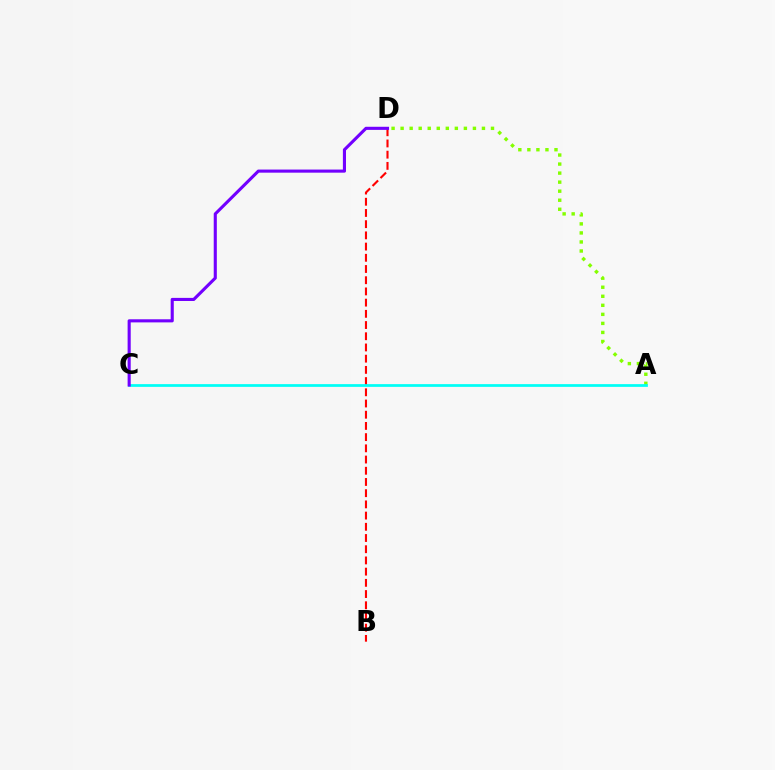{('B', 'D'): [{'color': '#ff0000', 'line_style': 'dashed', 'thickness': 1.52}], ('A', 'D'): [{'color': '#84ff00', 'line_style': 'dotted', 'thickness': 2.46}], ('A', 'C'): [{'color': '#00fff6', 'line_style': 'solid', 'thickness': 1.97}], ('C', 'D'): [{'color': '#7200ff', 'line_style': 'solid', 'thickness': 2.23}]}